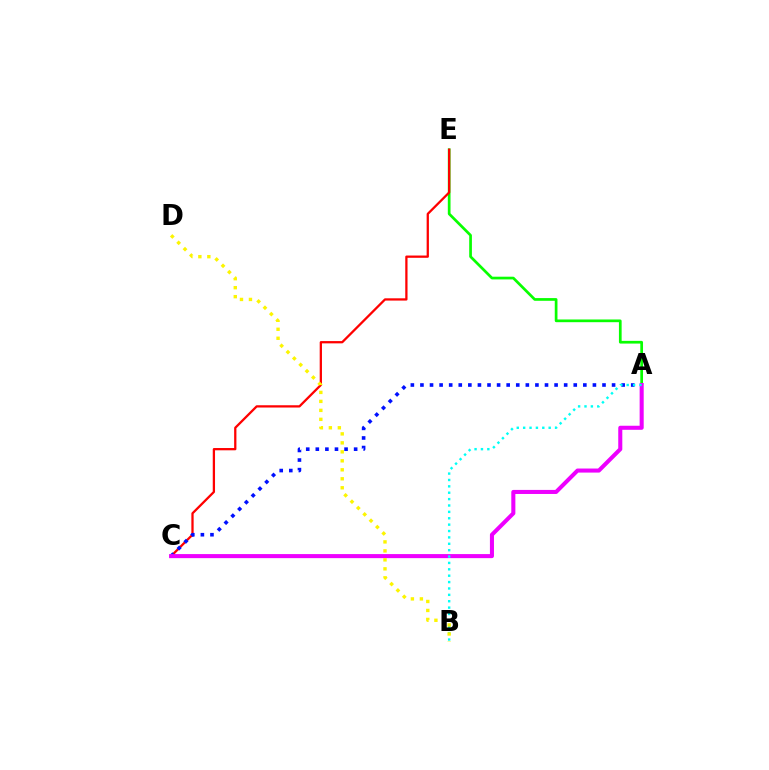{('A', 'E'): [{'color': '#08ff00', 'line_style': 'solid', 'thickness': 1.95}], ('C', 'E'): [{'color': '#ff0000', 'line_style': 'solid', 'thickness': 1.64}], ('A', 'C'): [{'color': '#0010ff', 'line_style': 'dotted', 'thickness': 2.6}, {'color': '#ee00ff', 'line_style': 'solid', 'thickness': 2.92}], ('A', 'B'): [{'color': '#00fff6', 'line_style': 'dotted', 'thickness': 1.73}], ('B', 'D'): [{'color': '#fcf500', 'line_style': 'dotted', 'thickness': 2.44}]}